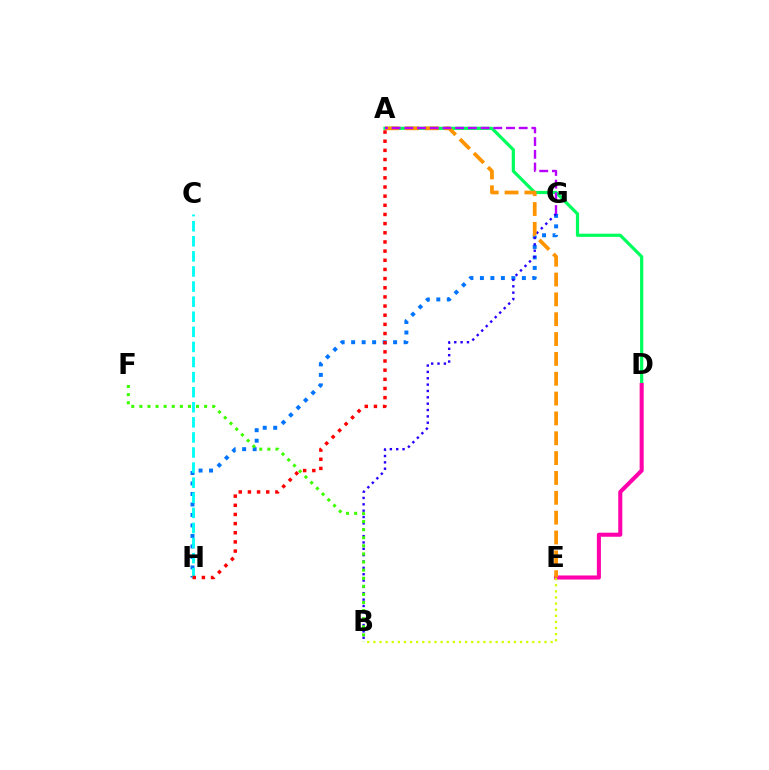{('G', 'H'): [{'color': '#0074ff', 'line_style': 'dotted', 'thickness': 2.85}], ('B', 'G'): [{'color': '#2500ff', 'line_style': 'dotted', 'thickness': 1.73}], ('C', 'H'): [{'color': '#00fff6', 'line_style': 'dashed', 'thickness': 2.05}], ('A', 'D'): [{'color': '#00ff5c', 'line_style': 'solid', 'thickness': 2.31}], ('B', 'F'): [{'color': '#3dff00', 'line_style': 'dotted', 'thickness': 2.2}], ('D', 'E'): [{'color': '#ff00ac', 'line_style': 'solid', 'thickness': 2.92}], ('A', 'E'): [{'color': '#ff9400', 'line_style': 'dashed', 'thickness': 2.7}], ('A', 'G'): [{'color': '#b900ff', 'line_style': 'dashed', 'thickness': 1.73}], ('B', 'E'): [{'color': '#d1ff00', 'line_style': 'dotted', 'thickness': 1.66}], ('A', 'H'): [{'color': '#ff0000', 'line_style': 'dotted', 'thickness': 2.49}]}